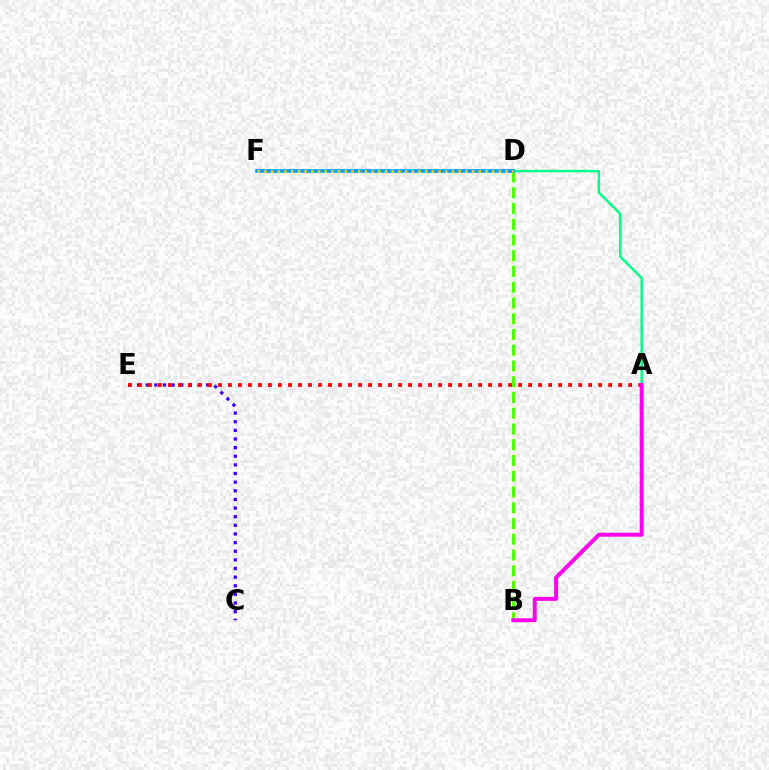{('C', 'E'): [{'color': '#3700ff', 'line_style': 'dotted', 'thickness': 2.35}], ('B', 'D'): [{'color': '#4fff00', 'line_style': 'dashed', 'thickness': 2.14}], ('A', 'D'): [{'color': '#00ff86', 'line_style': 'solid', 'thickness': 1.78}], ('A', 'E'): [{'color': '#ff0000', 'line_style': 'dotted', 'thickness': 2.72}], ('D', 'F'): [{'color': '#009eff', 'line_style': 'solid', 'thickness': 2.61}, {'color': '#ffd500', 'line_style': 'dotted', 'thickness': 1.82}], ('A', 'B'): [{'color': '#ff00ed', 'line_style': 'solid', 'thickness': 2.84}]}